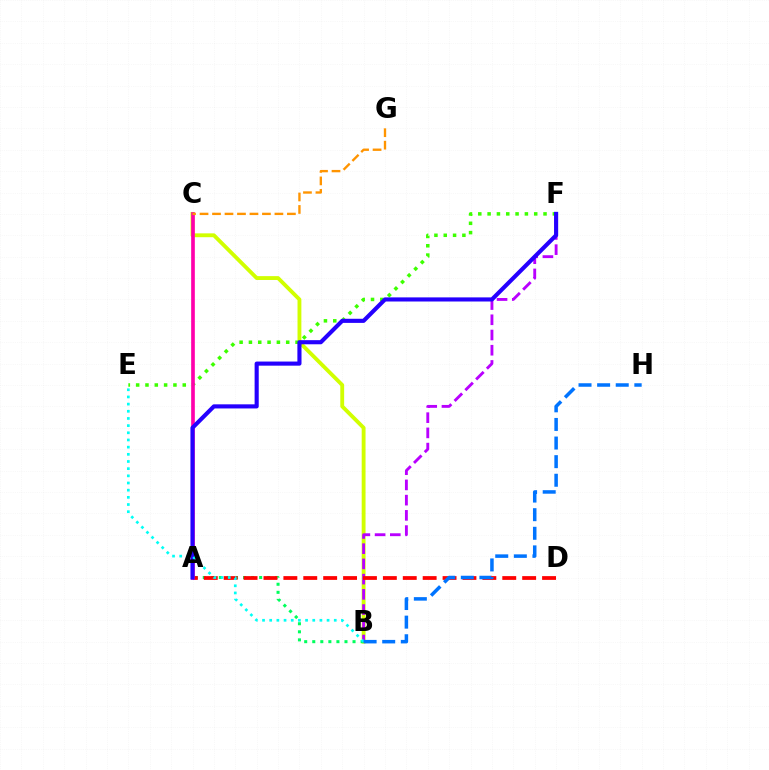{('B', 'C'): [{'color': '#d1ff00', 'line_style': 'solid', 'thickness': 2.77}], ('A', 'B'): [{'color': '#00ff5c', 'line_style': 'dotted', 'thickness': 2.19}], ('B', 'F'): [{'color': '#b900ff', 'line_style': 'dashed', 'thickness': 2.07}], ('E', 'F'): [{'color': '#3dff00', 'line_style': 'dotted', 'thickness': 2.53}], ('A', 'D'): [{'color': '#ff0000', 'line_style': 'dashed', 'thickness': 2.7}], ('A', 'C'): [{'color': '#ff00ac', 'line_style': 'solid', 'thickness': 2.64}], ('C', 'G'): [{'color': '#ff9400', 'line_style': 'dashed', 'thickness': 1.7}], ('A', 'F'): [{'color': '#2500ff', 'line_style': 'solid', 'thickness': 2.96}], ('B', 'E'): [{'color': '#00fff6', 'line_style': 'dotted', 'thickness': 1.95}], ('B', 'H'): [{'color': '#0074ff', 'line_style': 'dashed', 'thickness': 2.53}]}